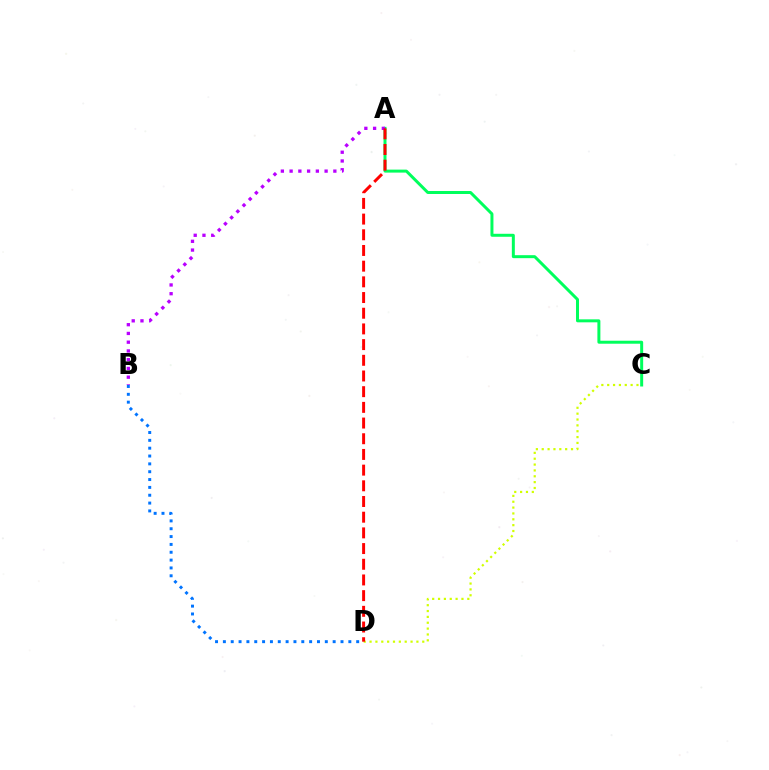{('C', 'D'): [{'color': '#d1ff00', 'line_style': 'dotted', 'thickness': 1.59}], ('B', 'D'): [{'color': '#0074ff', 'line_style': 'dotted', 'thickness': 2.13}], ('A', 'C'): [{'color': '#00ff5c', 'line_style': 'solid', 'thickness': 2.15}], ('A', 'B'): [{'color': '#b900ff', 'line_style': 'dotted', 'thickness': 2.38}], ('A', 'D'): [{'color': '#ff0000', 'line_style': 'dashed', 'thickness': 2.13}]}